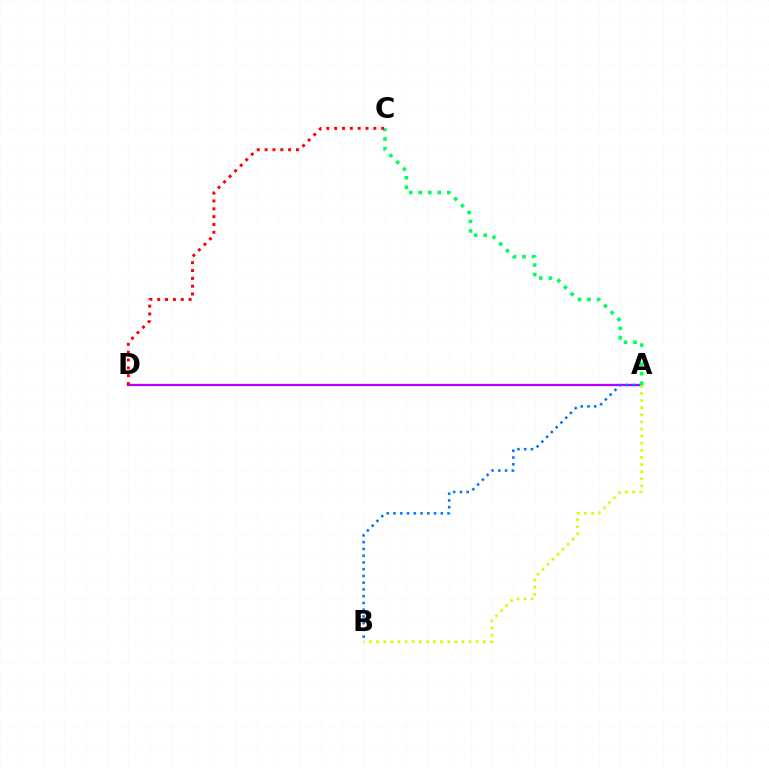{('A', 'D'): [{'color': '#b900ff', 'line_style': 'solid', 'thickness': 1.65}], ('A', 'B'): [{'color': '#0074ff', 'line_style': 'dotted', 'thickness': 1.83}, {'color': '#d1ff00', 'line_style': 'dotted', 'thickness': 1.93}], ('A', 'C'): [{'color': '#00ff5c', 'line_style': 'dotted', 'thickness': 2.59}], ('C', 'D'): [{'color': '#ff0000', 'line_style': 'dotted', 'thickness': 2.13}]}